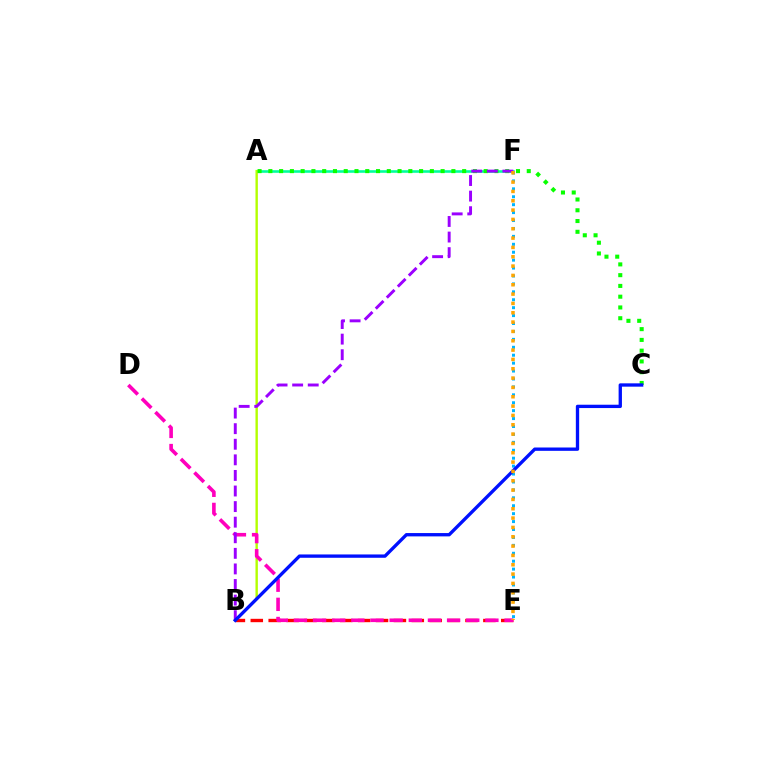{('A', 'F'): [{'color': '#00ff9d', 'line_style': 'solid', 'thickness': 1.87}], ('B', 'E'): [{'color': '#ff0000', 'line_style': 'dashed', 'thickness': 2.43}], ('A', 'B'): [{'color': '#b3ff00', 'line_style': 'solid', 'thickness': 1.73}], ('D', 'E'): [{'color': '#ff00bd', 'line_style': 'dashed', 'thickness': 2.6}], ('A', 'C'): [{'color': '#08ff00', 'line_style': 'dotted', 'thickness': 2.93}], ('B', 'F'): [{'color': '#9b00ff', 'line_style': 'dashed', 'thickness': 2.12}], ('E', 'F'): [{'color': '#00b5ff', 'line_style': 'dotted', 'thickness': 2.15}, {'color': '#ffa500', 'line_style': 'dotted', 'thickness': 2.54}], ('B', 'C'): [{'color': '#0010ff', 'line_style': 'solid', 'thickness': 2.4}]}